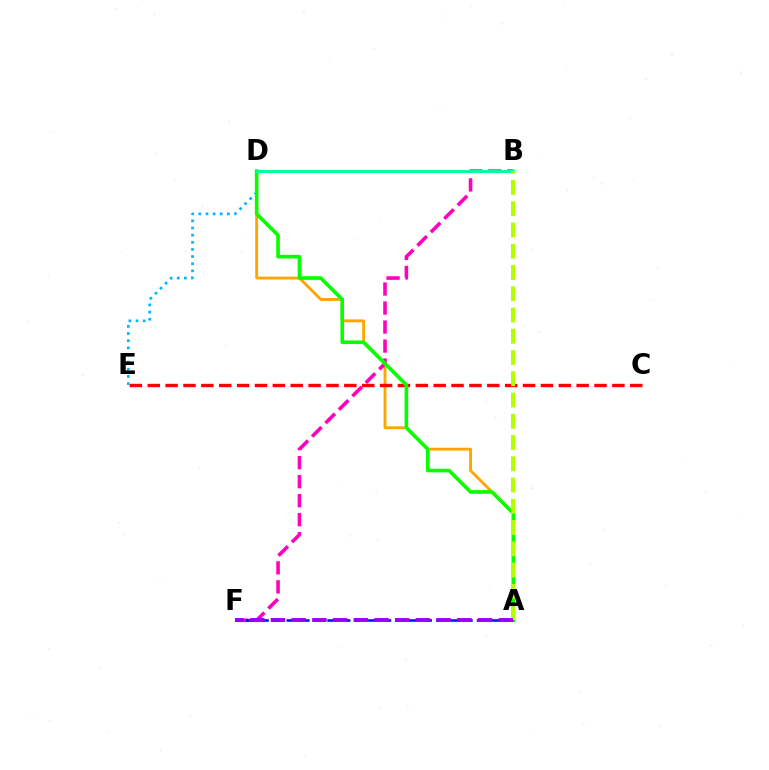{('D', 'E'): [{'color': '#00b5ff', 'line_style': 'dotted', 'thickness': 1.94}], ('A', 'D'): [{'color': '#ffa500', 'line_style': 'solid', 'thickness': 2.05}, {'color': '#08ff00', 'line_style': 'solid', 'thickness': 2.6}], ('B', 'F'): [{'color': '#ff00bd', 'line_style': 'dashed', 'thickness': 2.58}], ('C', 'E'): [{'color': '#ff0000', 'line_style': 'dashed', 'thickness': 2.43}], ('A', 'F'): [{'color': '#0010ff', 'line_style': 'dashed', 'thickness': 1.85}, {'color': '#9b00ff', 'line_style': 'dashed', 'thickness': 2.81}], ('B', 'D'): [{'color': '#00ff9d', 'line_style': 'solid', 'thickness': 2.19}], ('A', 'B'): [{'color': '#b3ff00', 'line_style': 'dashed', 'thickness': 2.89}]}